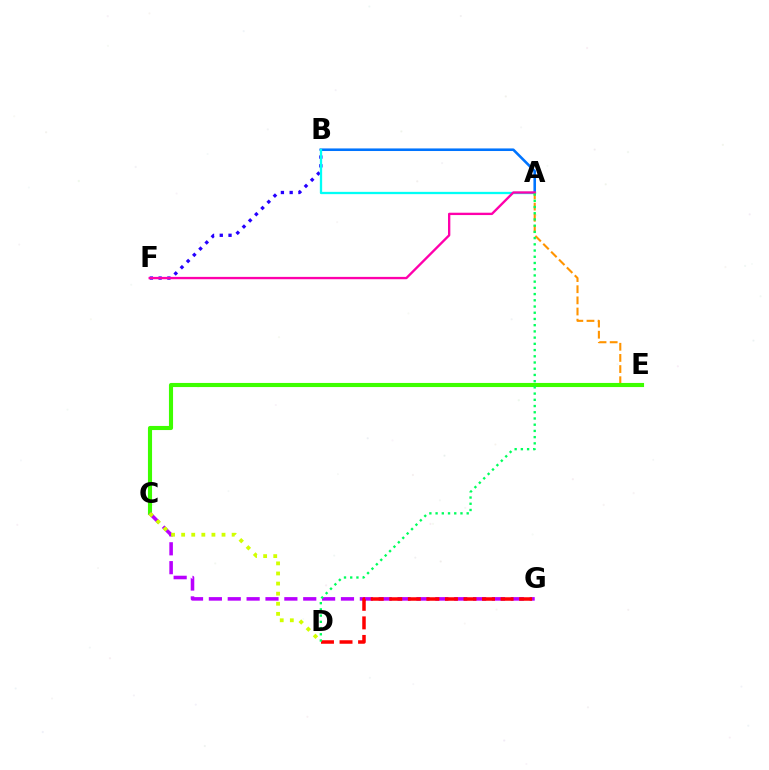{('A', 'B'): [{'color': '#0074ff', 'line_style': 'solid', 'thickness': 1.86}, {'color': '#00fff6', 'line_style': 'solid', 'thickness': 1.65}], ('B', 'F'): [{'color': '#2500ff', 'line_style': 'dotted', 'thickness': 2.38}], ('A', 'E'): [{'color': '#ff9400', 'line_style': 'dashed', 'thickness': 1.51}], ('C', 'E'): [{'color': '#3dff00', 'line_style': 'solid', 'thickness': 2.96}], ('C', 'G'): [{'color': '#b900ff', 'line_style': 'dashed', 'thickness': 2.56}], ('C', 'D'): [{'color': '#d1ff00', 'line_style': 'dotted', 'thickness': 2.74}], ('D', 'G'): [{'color': '#ff0000', 'line_style': 'dashed', 'thickness': 2.52}], ('A', 'F'): [{'color': '#ff00ac', 'line_style': 'solid', 'thickness': 1.69}], ('A', 'D'): [{'color': '#00ff5c', 'line_style': 'dotted', 'thickness': 1.69}]}